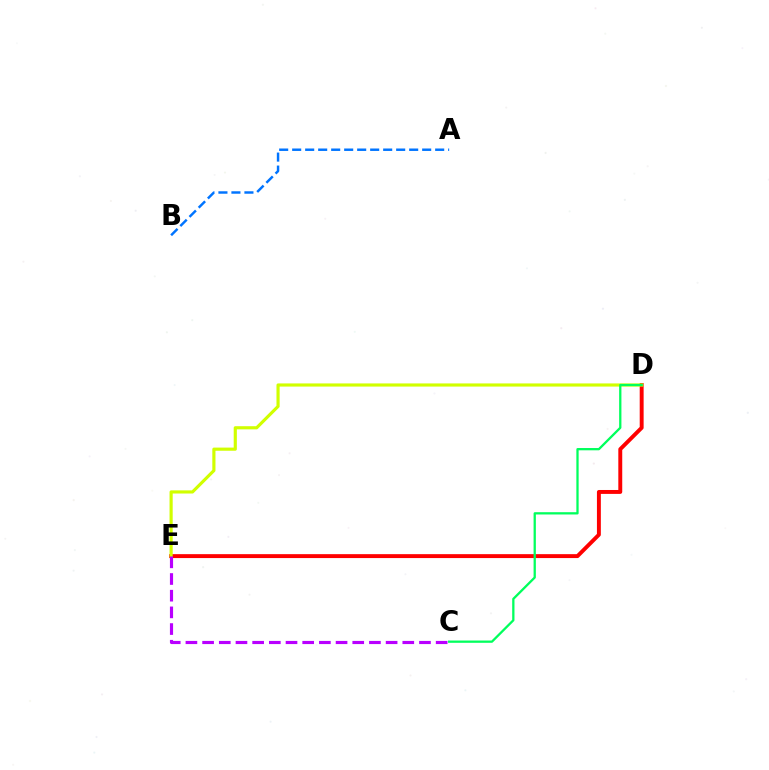{('D', 'E'): [{'color': '#ff0000', 'line_style': 'solid', 'thickness': 2.82}, {'color': '#d1ff00', 'line_style': 'solid', 'thickness': 2.27}], ('A', 'B'): [{'color': '#0074ff', 'line_style': 'dashed', 'thickness': 1.77}], ('C', 'E'): [{'color': '#b900ff', 'line_style': 'dashed', 'thickness': 2.27}], ('C', 'D'): [{'color': '#00ff5c', 'line_style': 'solid', 'thickness': 1.64}]}